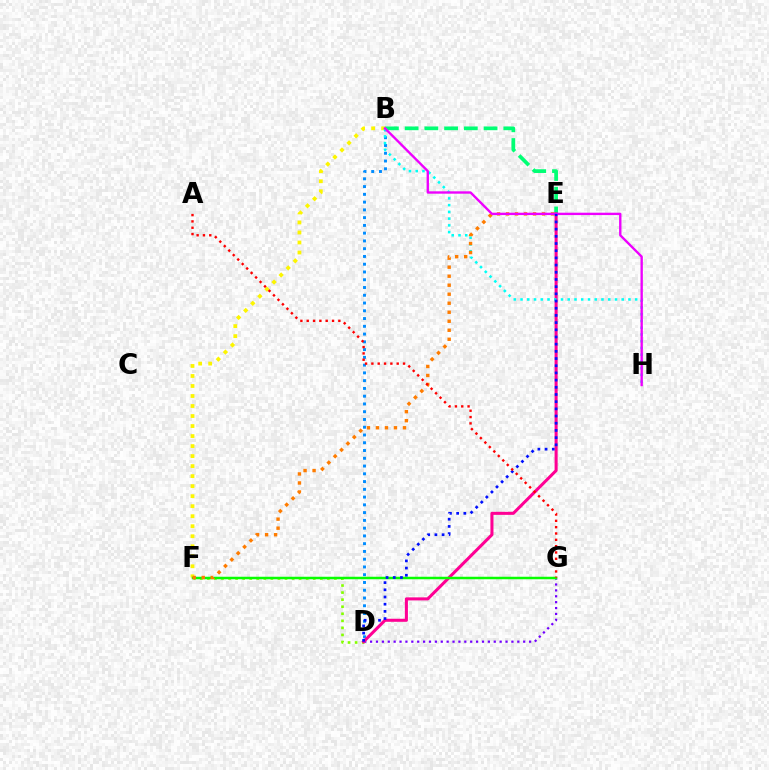{('D', 'F'): [{'color': '#84ff00', 'line_style': 'dotted', 'thickness': 1.92}], ('D', 'G'): [{'color': '#7200ff', 'line_style': 'dotted', 'thickness': 1.6}], ('B', 'F'): [{'color': '#fcf500', 'line_style': 'dotted', 'thickness': 2.72}], ('B', 'D'): [{'color': '#008cff', 'line_style': 'dotted', 'thickness': 2.11}], ('B', 'E'): [{'color': '#00ff74', 'line_style': 'dashed', 'thickness': 2.68}], ('D', 'E'): [{'color': '#ff0094', 'line_style': 'solid', 'thickness': 2.19}, {'color': '#0010ff', 'line_style': 'dotted', 'thickness': 1.95}], ('B', 'H'): [{'color': '#00fff6', 'line_style': 'dotted', 'thickness': 1.83}, {'color': '#ee00ff', 'line_style': 'solid', 'thickness': 1.7}], ('F', 'G'): [{'color': '#08ff00', 'line_style': 'solid', 'thickness': 1.8}], ('E', 'F'): [{'color': '#ff7c00', 'line_style': 'dotted', 'thickness': 2.45}], ('A', 'G'): [{'color': '#ff0000', 'line_style': 'dotted', 'thickness': 1.72}]}